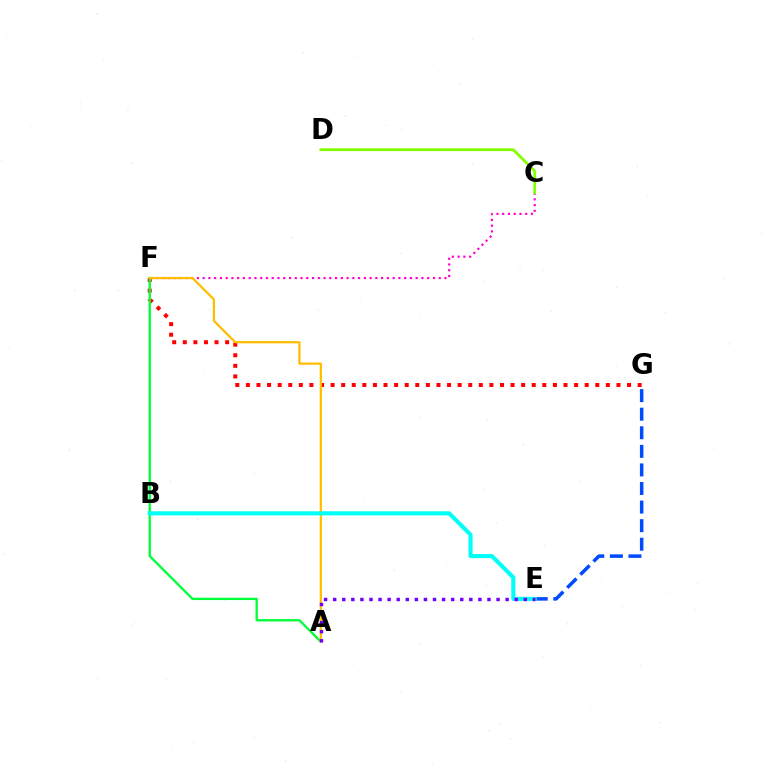{('E', 'G'): [{'color': '#004bff', 'line_style': 'dashed', 'thickness': 2.52}], ('F', 'G'): [{'color': '#ff0000', 'line_style': 'dotted', 'thickness': 2.88}], ('C', 'F'): [{'color': '#ff00cf', 'line_style': 'dotted', 'thickness': 1.56}], ('A', 'F'): [{'color': '#00ff39', 'line_style': 'solid', 'thickness': 1.67}, {'color': '#ffbd00', 'line_style': 'solid', 'thickness': 1.61}], ('C', 'D'): [{'color': '#84ff00', 'line_style': 'solid', 'thickness': 2.0}], ('B', 'E'): [{'color': '#00fff6', 'line_style': 'solid', 'thickness': 2.95}], ('A', 'E'): [{'color': '#7200ff', 'line_style': 'dotted', 'thickness': 2.47}]}